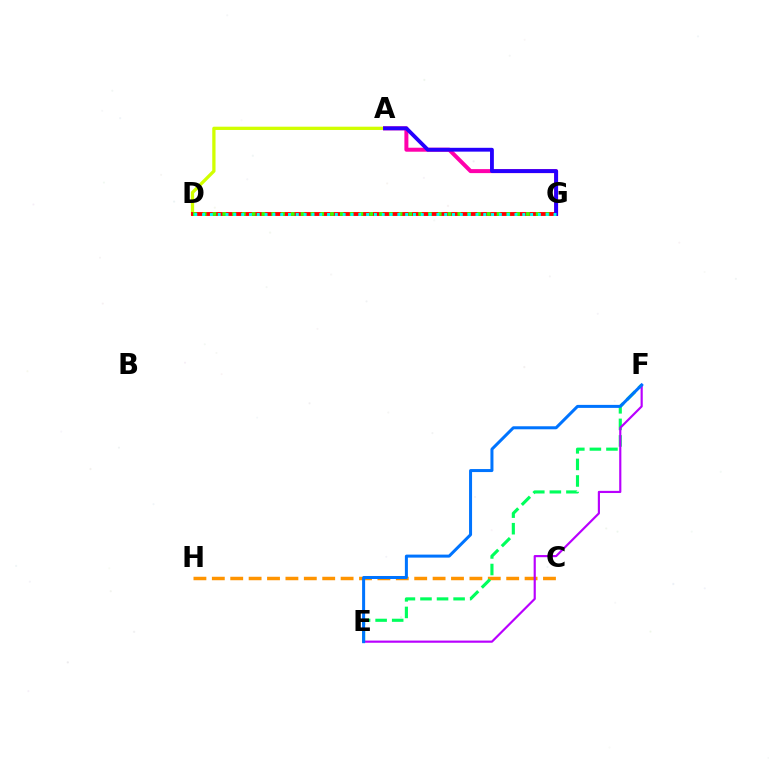{('C', 'H'): [{'color': '#ff9400', 'line_style': 'dashed', 'thickness': 2.5}], ('A', 'D'): [{'color': '#d1ff00', 'line_style': 'solid', 'thickness': 2.36}], ('A', 'G'): [{'color': '#ff00ac', 'line_style': 'solid', 'thickness': 2.88}, {'color': '#2500ff', 'line_style': 'solid', 'thickness': 2.76}], ('D', 'G'): [{'color': '#ff0000', 'line_style': 'solid', 'thickness': 2.8}, {'color': '#3dff00', 'line_style': 'dotted', 'thickness': 2.66}, {'color': '#00fff6', 'line_style': 'dotted', 'thickness': 2.12}], ('E', 'F'): [{'color': '#00ff5c', 'line_style': 'dashed', 'thickness': 2.25}, {'color': '#b900ff', 'line_style': 'solid', 'thickness': 1.56}, {'color': '#0074ff', 'line_style': 'solid', 'thickness': 2.17}]}